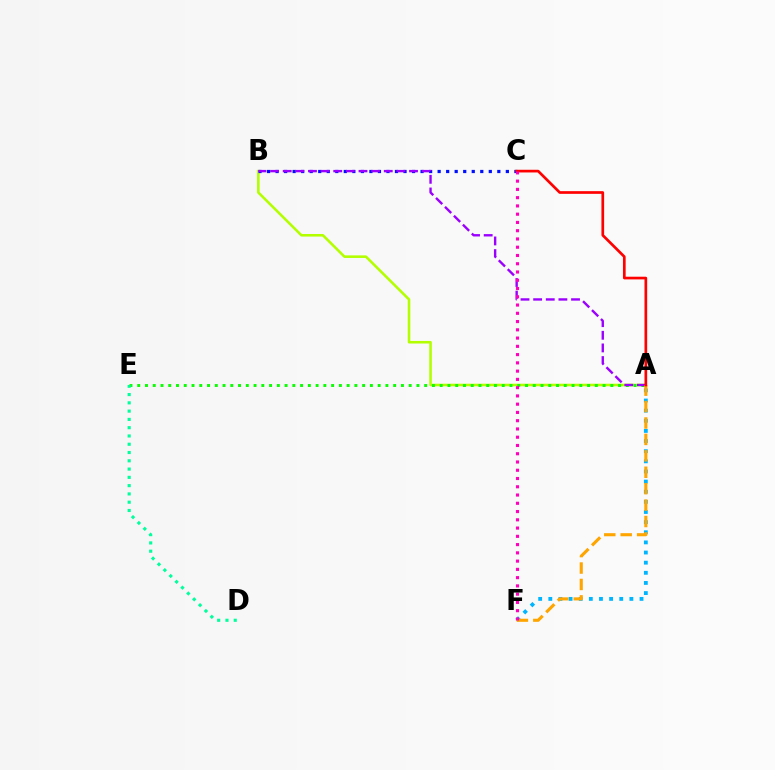{('A', 'B'): [{'color': '#b3ff00', 'line_style': 'solid', 'thickness': 1.86}, {'color': '#9b00ff', 'line_style': 'dashed', 'thickness': 1.72}], ('A', 'E'): [{'color': '#08ff00', 'line_style': 'dotted', 'thickness': 2.11}], ('B', 'C'): [{'color': '#0010ff', 'line_style': 'dotted', 'thickness': 2.32}], ('A', 'F'): [{'color': '#00b5ff', 'line_style': 'dotted', 'thickness': 2.75}, {'color': '#ffa500', 'line_style': 'dashed', 'thickness': 2.23}], ('A', 'C'): [{'color': '#ff0000', 'line_style': 'solid', 'thickness': 1.94}], ('C', 'F'): [{'color': '#ff00bd', 'line_style': 'dotted', 'thickness': 2.24}], ('D', 'E'): [{'color': '#00ff9d', 'line_style': 'dotted', 'thickness': 2.25}]}